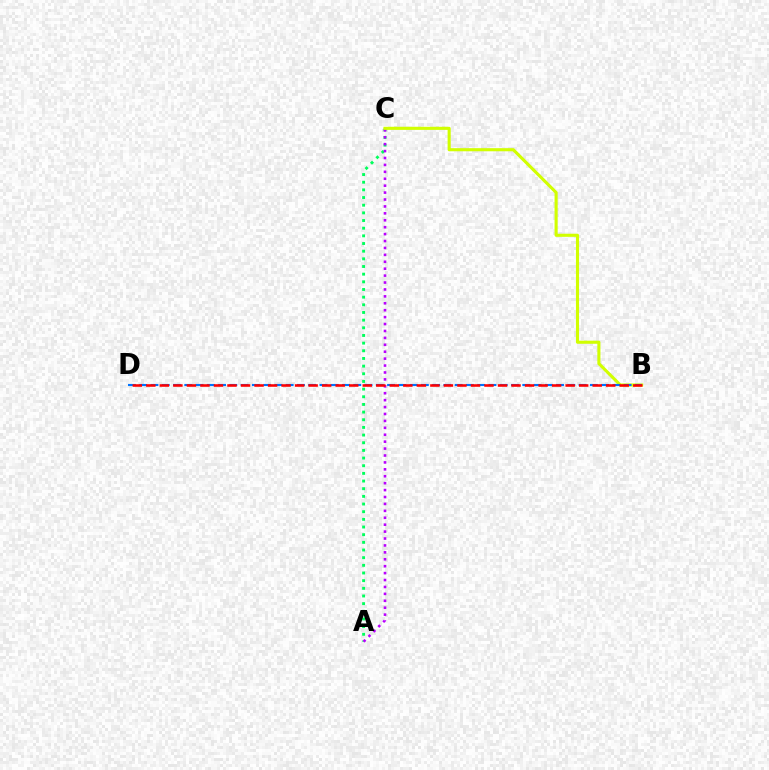{('A', 'C'): [{'color': '#00ff5c', 'line_style': 'dotted', 'thickness': 2.08}, {'color': '#b900ff', 'line_style': 'dotted', 'thickness': 1.88}], ('B', 'C'): [{'color': '#d1ff00', 'line_style': 'solid', 'thickness': 2.24}], ('B', 'D'): [{'color': '#0074ff', 'line_style': 'dashed', 'thickness': 1.53}, {'color': '#ff0000', 'line_style': 'dashed', 'thickness': 1.84}]}